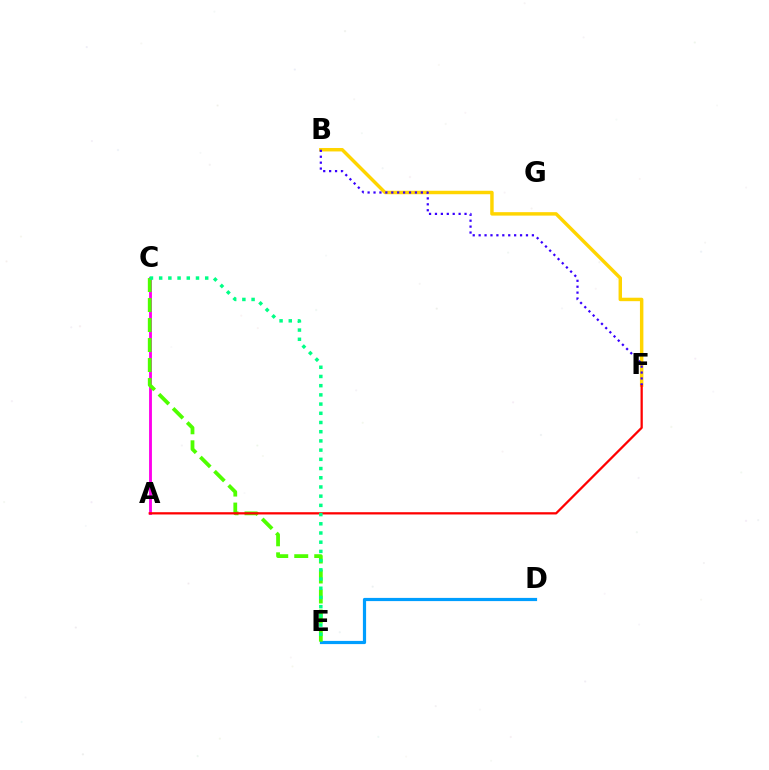{('D', 'E'): [{'color': '#009eff', 'line_style': 'solid', 'thickness': 2.29}], ('A', 'C'): [{'color': '#ff00ed', 'line_style': 'solid', 'thickness': 2.06}], ('C', 'E'): [{'color': '#4fff00', 'line_style': 'dashed', 'thickness': 2.72}, {'color': '#00ff86', 'line_style': 'dotted', 'thickness': 2.5}], ('B', 'F'): [{'color': '#ffd500', 'line_style': 'solid', 'thickness': 2.48}, {'color': '#3700ff', 'line_style': 'dotted', 'thickness': 1.61}], ('A', 'F'): [{'color': '#ff0000', 'line_style': 'solid', 'thickness': 1.63}]}